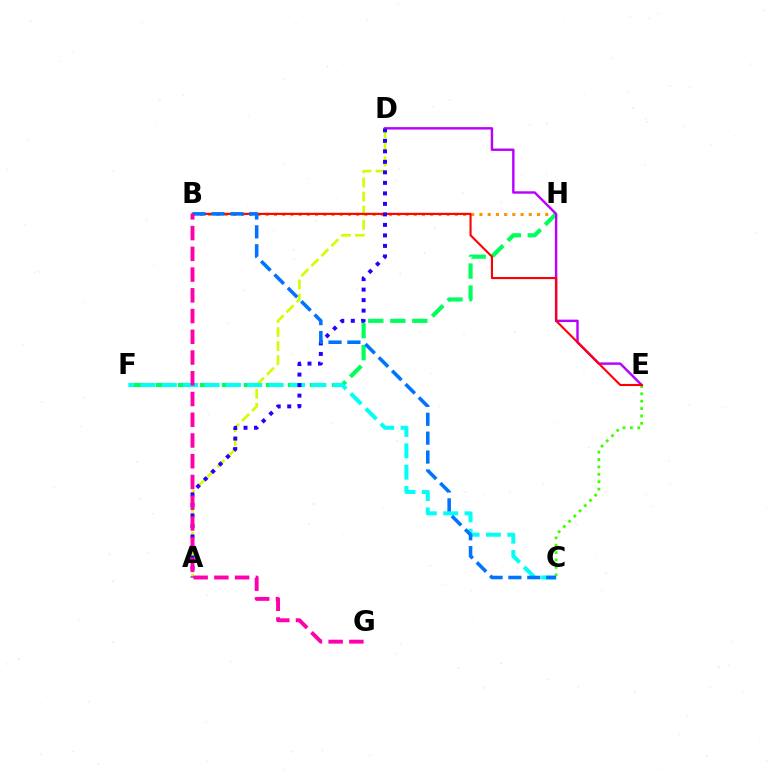{('C', 'E'): [{'color': '#3dff00', 'line_style': 'dotted', 'thickness': 2.01}], ('B', 'H'): [{'color': '#ff9400', 'line_style': 'dotted', 'thickness': 2.23}], ('F', 'H'): [{'color': '#00ff5c', 'line_style': 'dashed', 'thickness': 2.99}], ('D', 'E'): [{'color': '#b900ff', 'line_style': 'solid', 'thickness': 1.74}], ('A', 'D'): [{'color': '#d1ff00', 'line_style': 'dashed', 'thickness': 1.92}, {'color': '#2500ff', 'line_style': 'dotted', 'thickness': 2.86}], ('B', 'E'): [{'color': '#ff0000', 'line_style': 'solid', 'thickness': 1.52}], ('C', 'F'): [{'color': '#00fff6', 'line_style': 'dashed', 'thickness': 2.9}], ('B', 'C'): [{'color': '#0074ff', 'line_style': 'dashed', 'thickness': 2.57}], ('B', 'G'): [{'color': '#ff00ac', 'line_style': 'dashed', 'thickness': 2.82}]}